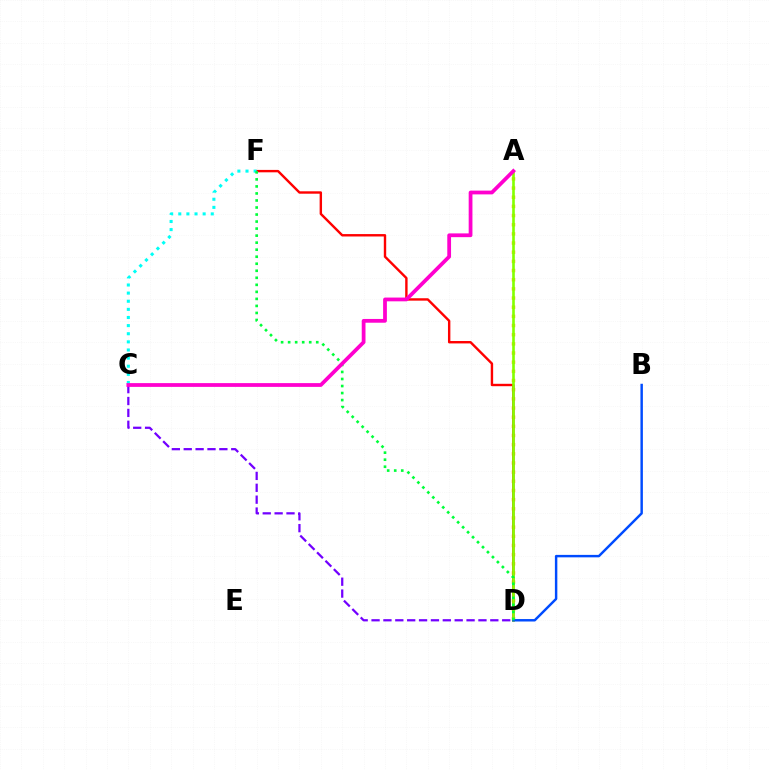{('A', 'D'): [{'color': '#ffbd00', 'line_style': 'dotted', 'thickness': 2.49}, {'color': '#84ff00', 'line_style': 'solid', 'thickness': 1.89}], ('D', 'F'): [{'color': '#ff0000', 'line_style': 'solid', 'thickness': 1.73}, {'color': '#00ff39', 'line_style': 'dotted', 'thickness': 1.91}], ('C', 'F'): [{'color': '#00fff6', 'line_style': 'dotted', 'thickness': 2.21}], ('B', 'D'): [{'color': '#004bff', 'line_style': 'solid', 'thickness': 1.76}], ('C', 'D'): [{'color': '#7200ff', 'line_style': 'dashed', 'thickness': 1.61}], ('A', 'C'): [{'color': '#ff00cf', 'line_style': 'solid', 'thickness': 2.71}]}